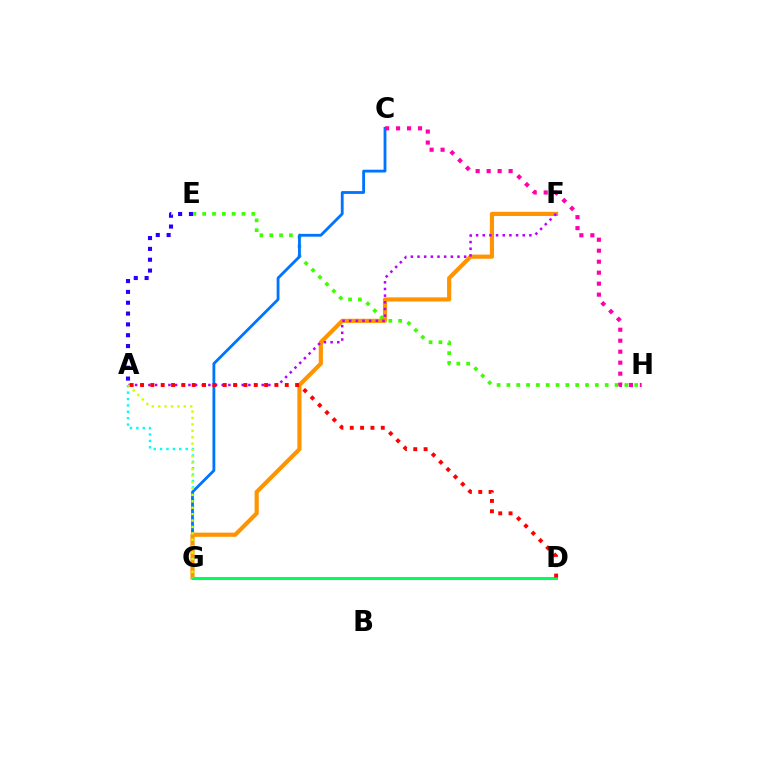{('E', 'H'): [{'color': '#3dff00', 'line_style': 'dotted', 'thickness': 2.67}], ('A', 'G'): [{'color': '#00fff6', 'line_style': 'dotted', 'thickness': 1.74}, {'color': '#d1ff00', 'line_style': 'dotted', 'thickness': 1.74}], ('C', 'G'): [{'color': '#0074ff', 'line_style': 'solid', 'thickness': 2.03}], ('F', 'G'): [{'color': '#ff9400', 'line_style': 'solid', 'thickness': 2.99}], ('A', 'F'): [{'color': '#b900ff', 'line_style': 'dotted', 'thickness': 1.81}], ('D', 'G'): [{'color': '#00ff5c', 'line_style': 'solid', 'thickness': 2.19}], ('C', 'H'): [{'color': '#ff00ac', 'line_style': 'dotted', 'thickness': 2.98}], ('A', 'E'): [{'color': '#2500ff', 'line_style': 'dotted', 'thickness': 2.94}], ('A', 'D'): [{'color': '#ff0000', 'line_style': 'dotted', 'thickness': 2.81}]}